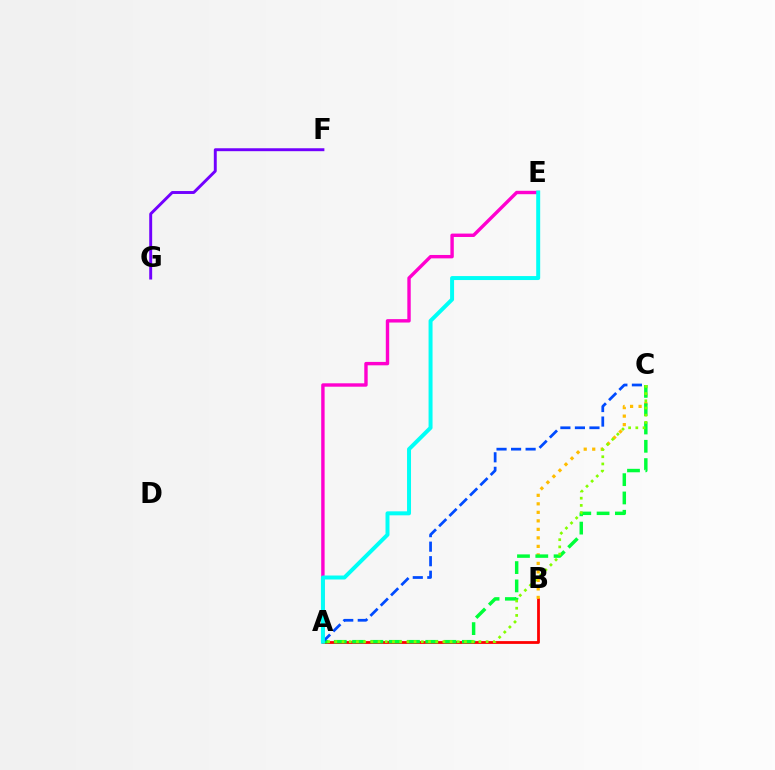{('A', 'B'): [{'color': '#ff0000', 'line_style': 'solid', 'thickness': 2.01}], ('A', 'E'): [{'color': '#ff00cf', 'line_style': 'solid', 'thickness': 2.45}, {'color': '#00fff6', 'line_style': 'solid', 'thickness': 2.86}], ('B', 'C'): [{'color': '#ffbd00', 'line_style': 'dotted', 'thickness': 2.31}], ('A', 'C'): [{'color': '#00ff39', 'line_style': 'dashed', 'thickness': 2.49}, {'color': '#004bff', 'line_style': 'dashed', 'thickness': 1.97}, {'color': '#84ff00', 'line_style': 'dotted', 'thickness': 1.96}], ('F', 'G'): [{'color': '#7200ff', 'line_style': 'solid', 'thickness': 2.11}]}